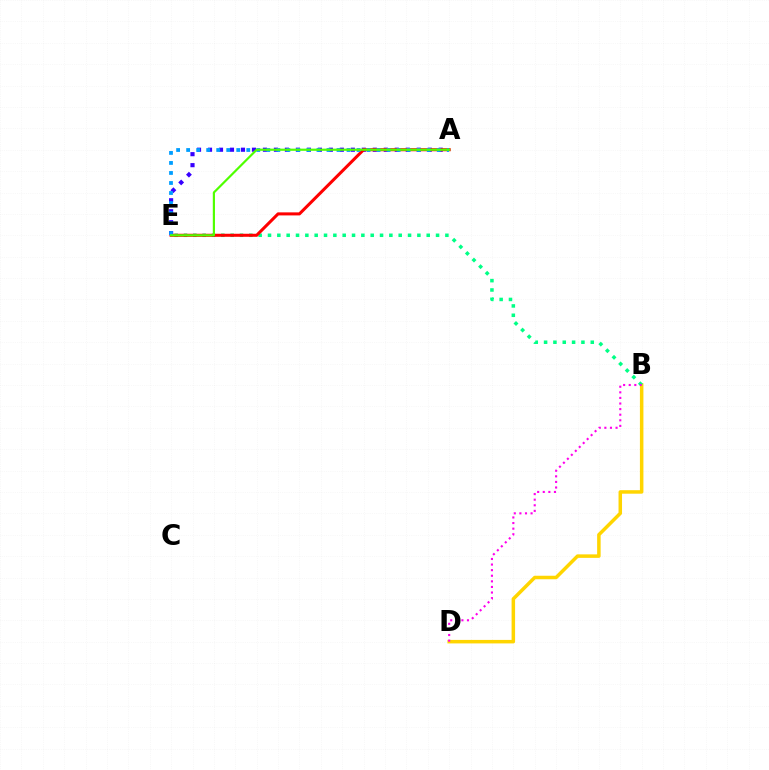{('B', 'D'): [{'color': '#ffd500', 'line_style': 'solid', 'thickness': 2.52}, {'color': '#ff00ed', 'line_style': 'dotted', 'thickness': 1.52}], ('A', 'E'): [{'color': '#3700ff', 'line_style': 'dotted', 'thickness': 2.98}, {'color': '#ff0000', 'line_style': 'solid', 'thickness': 2.19}, {'color': '#009eff', 'line_style': 'dotted', 'thickness': 2.72}, {'color': '#4fff00', 'line_style': 'solid', 'thickness': 1.57}], ('B', 'E'): [{'color': '#00ff86', 'line_style': 'dotted', 'thickness': 2.54}]}